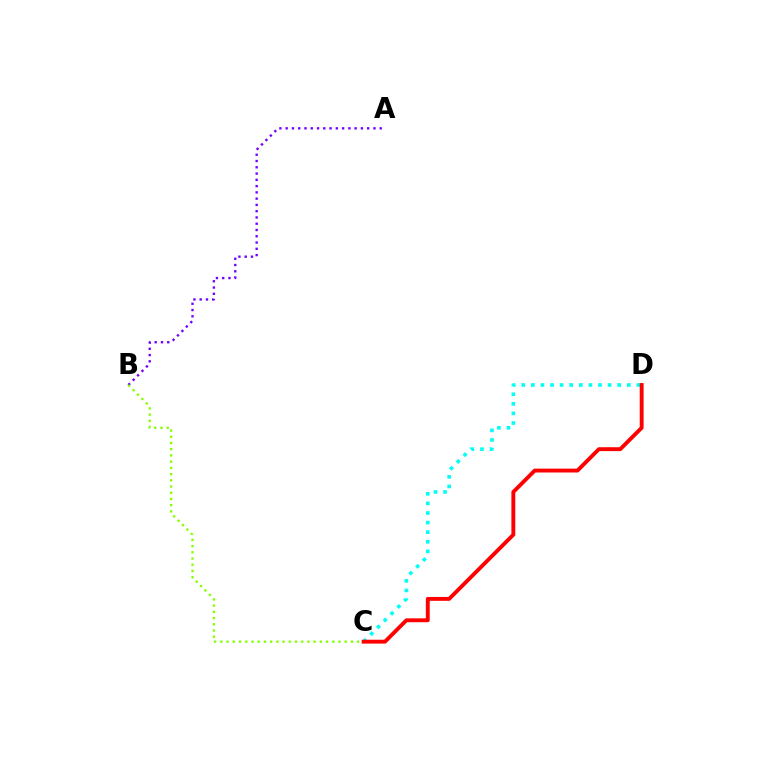{('A', 'B'): [{'color': '#7200ff', 'line_style': 'dotted', 'thickness': 1.7}], ('C', 'D'): [{'color': '#00fff6', 'line_style': 'dotted', 'thickness': 2.61}, {'color': '#ff0000', 'line_style': 'solid', 'thickness': 2.79}], ('B', 'C'): [{'color': '#84ff00', 'line_style': 'dotted', 'thickness': 1.69}]}